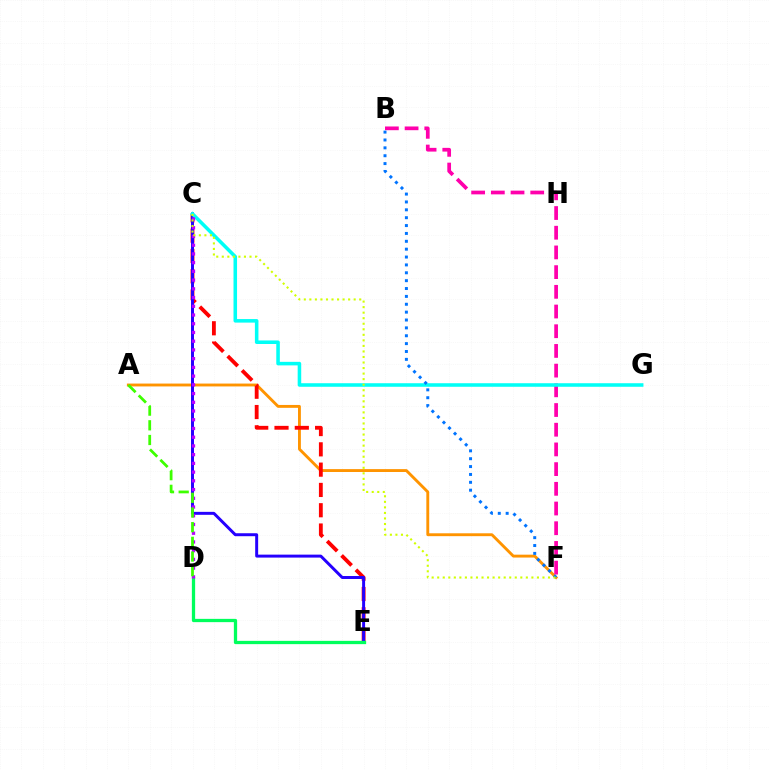{('A', 'F'): [{'color': '#ff9400', 'line_style': 'solid', 'thickness': 2.07}], ('C', 'E'): [{'color': '#ff0000', 'line_style': 'dashed', 'thickness': 2.76}, {'color': '#2500ff', 'line_style': 'solid', 'thickness': 2.14}], ('B', 'F'): [{'color': '#ff00ac', 'line_style': 'dashed', 'thickness': 2.68}, {'color': '#0074ff', 'line_style': 'dotted', 'thickness': 2.14}], ('C', 'G'): [{'color': '#00fff6', 'line_style': 'solid', 'thickness': 2.55}], ('D', 'E'): [{'color': '#00ff5c', 'line_style': 'solid', 'thickness': 2.36}], ('C', 'D'): [{'color': '#b900ff', 'line_style': 'dotted', 'thickness': 2.37}], ('C', 'F'): [{'color': '#d1ff00', 'line_style': 'dotted', 'thickness': 1.51}], ('A', 'D'): [{'color': '#3dff00', 'line_style': 'dashed', 'thickness': 1.99}]}